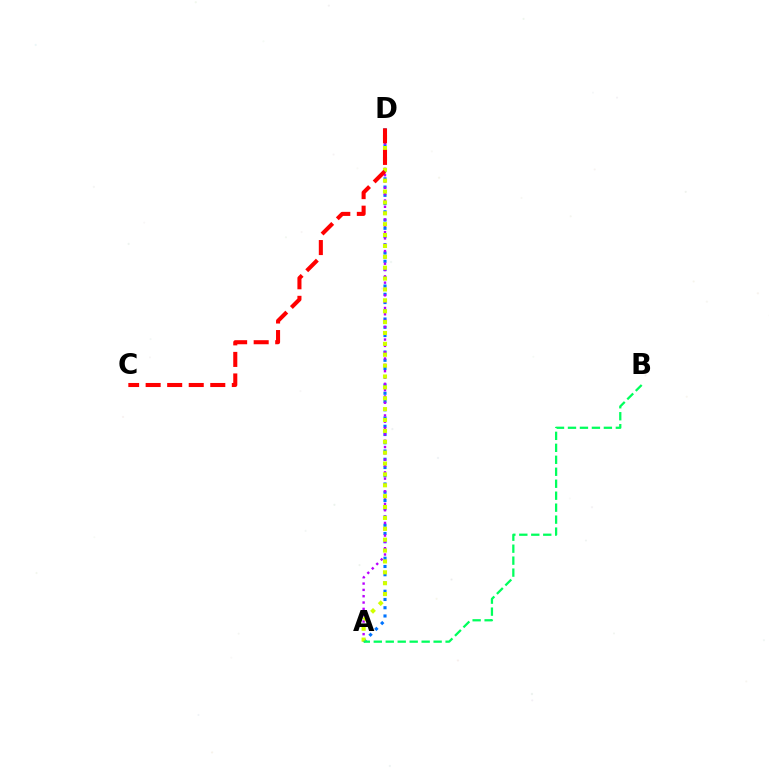{('A', 'D'): [{'color': '#0074ff', 'line_style': 'dotted', 'thickness': 2.24}, {'color': '#b900ff', 'line_style': 'dotted', 'thickness': 1.72}, {'color': '#d1ff00', 'line_style': 'dotted', 'thickness': 2.96}], ('A', 'B'): [{'color': '#00ff5c', 'line_style': 'dashed', 'thickness': 1.63}], ('C', 'D'): [{'color': '#ff0000', 'line_style': 'dashed', 'thickness': 2.93}]}